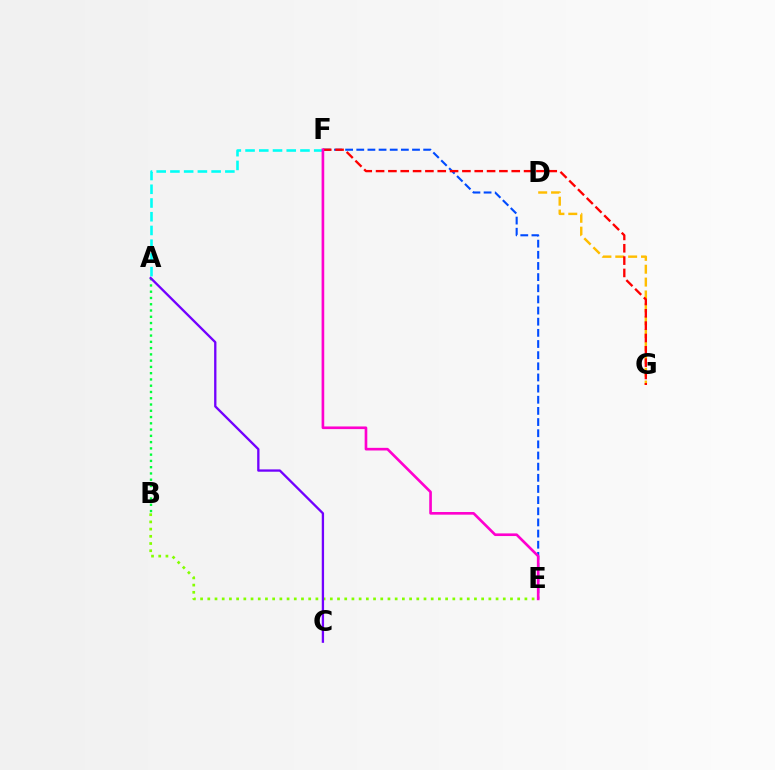{('E', 'F'): [{'color': '#004bff', 'line_style': 'dashed', 'thickness': 1.51}, {'color': '#ff00cf', 'line_style': 'solid', 'thickness': 1.91}], ('A', 'F'): [{'color': '#00fff6', 'line_style': 'dashed', 'thickness': 1.87}], ('B', 'E'): [{'color': '#84ff00', 'line_style': 'dotted', 'thickness': 1.96}], ('D', 'G'): [{'color': '#ffbd00', 'line_style': 'dashed', 'thickness': 1.75}], ('F', 'G'): [{'color': '#ff0000', 'line_style': 'dashed', 'thickness': 1.68}], ('A', 'B'): [{'color': '#00ff39', 'line_style': 'dotted', 'thickness': 1.7}], ('A', 'C'): [{'color': '#7200ff', 'line_style': 'solid', 'thickness': 1.67}]}